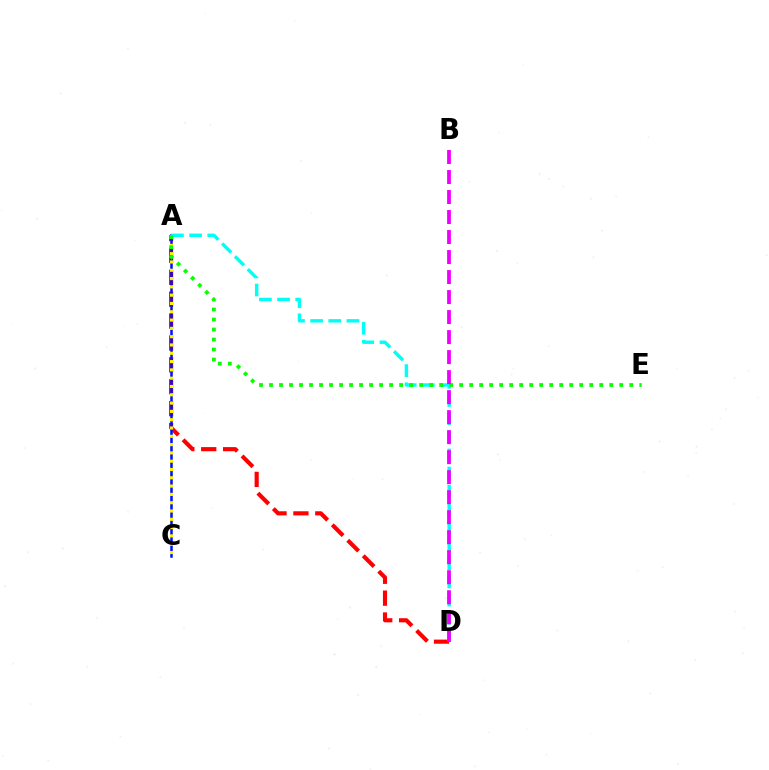{('A', 'D'): [{'color': '#ff0000', 'line_style': 'dashed', 'thickness': 2.97}, {'color': '#00fff6', 'line_style': 'dashed', 'thickness': 2.47}], ('A', 'C'): [{'color': '#0010ff', 'line_style': 'solid', 'thickness': 1.82}, {'color': '#fcf500', 'line_style': 'dotted', 'thickness': 2.26}], ('A', 'E'): [{'color': '#08ff00', 'line_style': 'dotted', 'thickness': 2.72}], ('B', 'D'): [{'color': '#ee00ff', 'line_style': 'dashed', 'thickness': 2.72}]}